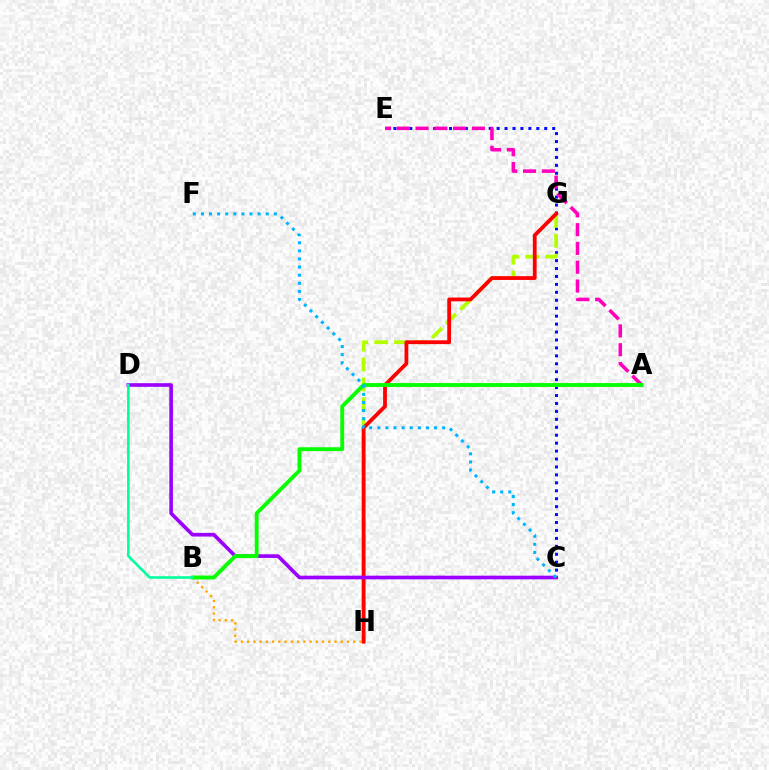{('C', 'E'): [{'color': '#0010ff', 'line_style': 'dotted', 'thickness': 2.16}], ('G', 'H'): [{'color': '#b3ff00', 'line_style': 'dashed', 'thickness': 2.7}, {'color': '#ff0000', 'line_style': 'solid', 'thickness': 2.73}], ('B', 'H'): [{'color': '#ffa500', 'line_style': 'dotted', 'thickness': 1.7}], ('A', 'E'): [{'color': '#ff00bd', 'line_style': 'dashed', 'thickness': 2.55}], ('C', 'D'): [{'color': '#9b00ff', 'line_style': 'solid', 'thickness': 2.62}], ('A', 'B'): [{'color': '#08ff00', 'line_style': 'solid', 'thickness': 2.79}], ('C', 'F'): [{'color': '#00b5ff', 'line_style': 'dotted', 'thickness': 2.2}], ('B', 'D'): [{'color': '#00ff9d', 'line_style': 'solid', 'thickness': 1.85}]}